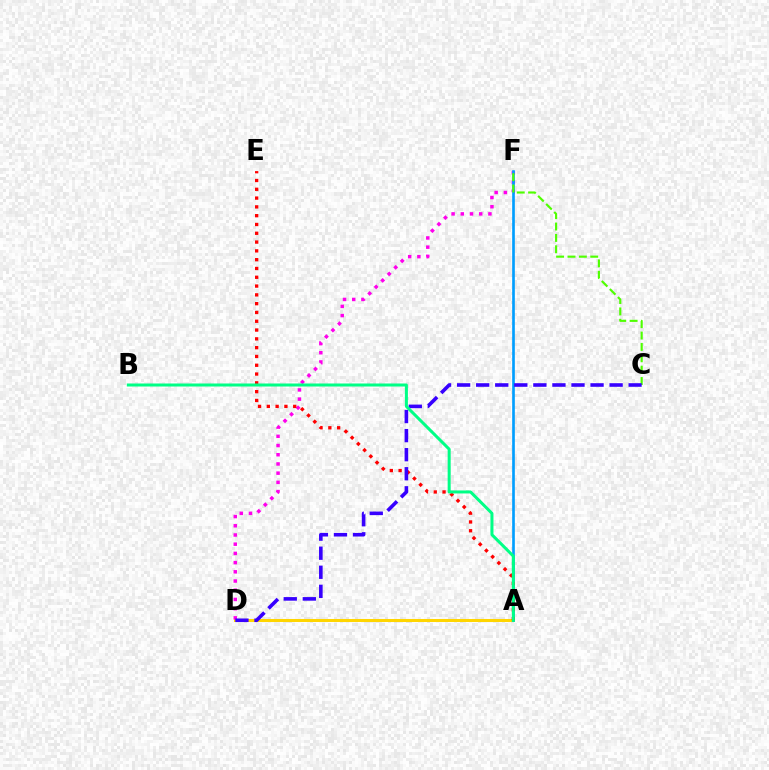{('A', 'D'): [{'color': '#ffd500', 'line_style': 'solid', 'thickness': 2.19}], ('D', 'F'): [{'color': '#ff00ed', 'line_style': 'dotted', 'thickness': 2.5}], ('A', 'F'): [{'color': '#009eff', 'line_style': 'solid', 'thickness': 1.91}], ('A', 'E'): [{'color': '#ff0000', 'line_style': 'dotted', 'thickness': 2.39}], ('C', 'F'): [{'color': '#4fff00', 'line_style': 'dashed', 'thickness': 1.55}], ('C', 'D'): [{'color': '#3700ff', 'line_style': 'dashed', 'thickness': 2.59}], ('A', 'B'): [{'color': '#00ff86', 'line_style': 'solid', 'thickness': 2.17}]}